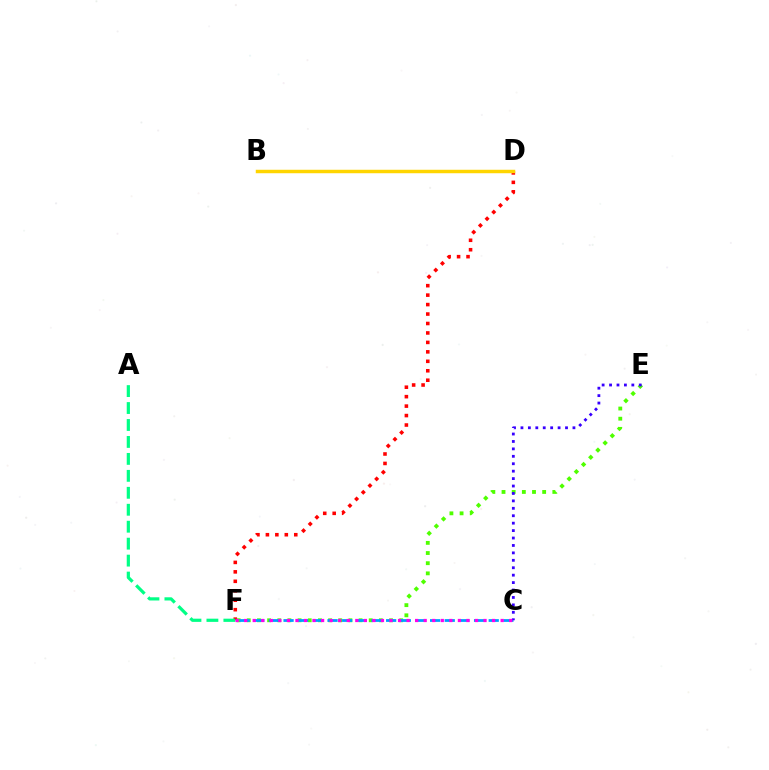{('D', 'F'): [{'color': '#ff0000', 'line_style': 'dotted', 'thickness': 2.57}], ('A', 'F'): [{'color': '#00ff86', 'line_style': 'dashed', 'thickness': 2.3}], ('E', 'F'): [{'color': '#4fff00', 'line_style': 'dotted', 'thickness': 2.76}], ('C', 'F'): [{'color': '#009eff', 'line_style': 'dashed', 'thickness': 1.99}, {'color': '#ff00ed', 'line_style': 'dotted', 'thickness': 2.32}], ('C', 'E'): [{'color': '#3700ff', 'line_style': 'dotted', 'thickness': 2.02}], ('B', 'D'): [{'color': '#ffd500', 'line_style': 'solid', 'thickness': 2.5}]}